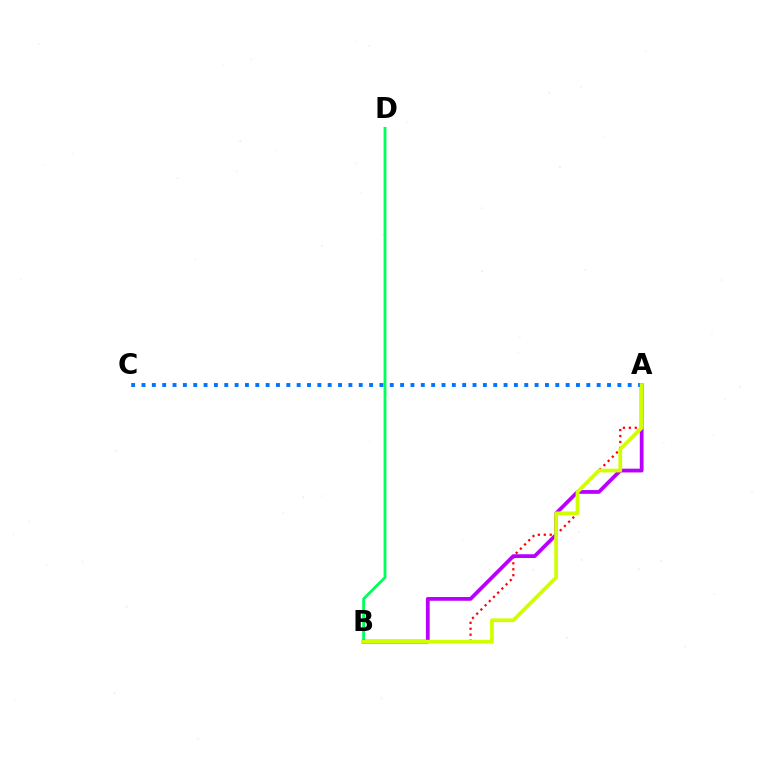{('B', 'D'): [{'color': '#00ff5c', 'line_style': 'solid', 'thickness': 2.05}], ('A', 'B'): [{'color': '#ff0000', 'line_style': 'dotted', 'thickness': 1.61}, {'color': '#b900ff', 'line_style': 'solid', 'thickness': 2.71}, {'color': '#d1ff00', 'line_style': 'solid', 'thickness': 2.69}], ('A', 'C'): [{'color': '#0074ff', 'line_style': 'dotted', 'thickness': 2.81}]}